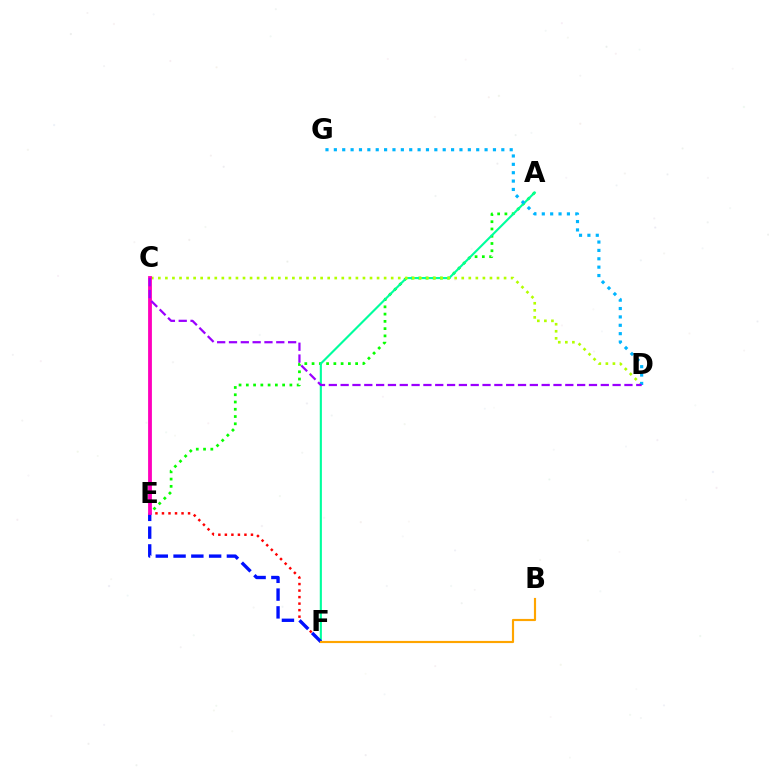{('A', 'E'): [{'color': '#08ff00', 'line_style': 'dotted', 'thickness': 1.97}], ('E', 'F'): [{'color': '#ff0000', 'line_style': 'dotted', 'thickness': 1.77}, {'color': '#0010ff', 'line_style': 'dashed', 'thickness': 2.42}], ('A', 'F'): [{'color': '#00ff9d', 'line_style': 'solid', 'thickness': 1.53}], ('C', 'D'): [{'color': '#b3ff00', 'line_style': 'dotted', 'thickness': 1.92}, {'color': '#9b00ff', 'line_style': 'dashed', 'thickness': 1.61}], ('D', 'G'): [{'color': '#00b5ff', 'line_style': 'dotted', 'thickness': 2.28}], ('B', 'F'): [{'color': '#ffa500', 'line_style': 'solid', 'thickness': 1.55}], ('C', 'E'): [{'color': '#ff00bd', 'line_style': 'solid', 'thickness': 2.74}]}